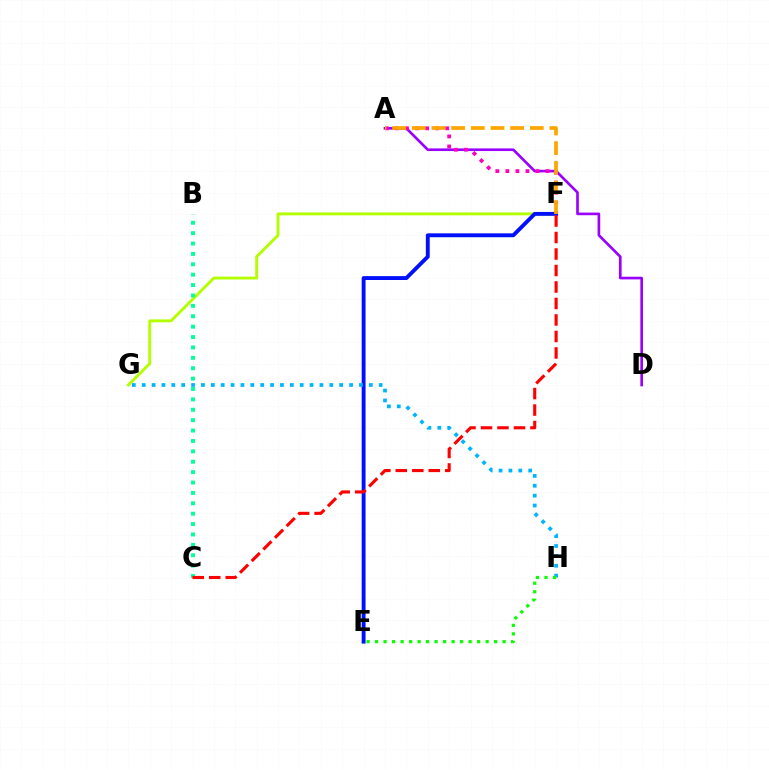{('A', 'D'): [{'color': '#9b00ff', 'line_style': 'solid', 'thickness': 1.91}], ('F', 'G'): [{'color': '#b3ff00', 'line_style': 'solid', 'thickness': 2.09}], ('E', 'F'): [{'color': '#0010ff', 'line_style': 'solid', 'thickness': 2.79}], ('A', 'F'): [{'color': '#ff00bd', 'line_style': 'dotted', 'thickness': 2.73}, {'color': '#ffa500', 'line_style': 'dashed', 'thickness': 2.67}], ('G', 'H'): [{'color': '#00b5ff', 'line_style': 'dotted', 'thickness': 2.68}], ('E', 'H'): [{'color': '#08ff00', 'line_style': 'dotted', 'thickness': 2.31}], ('B', 'C'): [{'color': '#00ff9d', 'line_style': 'dotted', 'thickness': 2.82}], ('C', 'F'): [{'color': '#ff0000', 'line_style': 'dashed', 'thickness': 2.24}]}